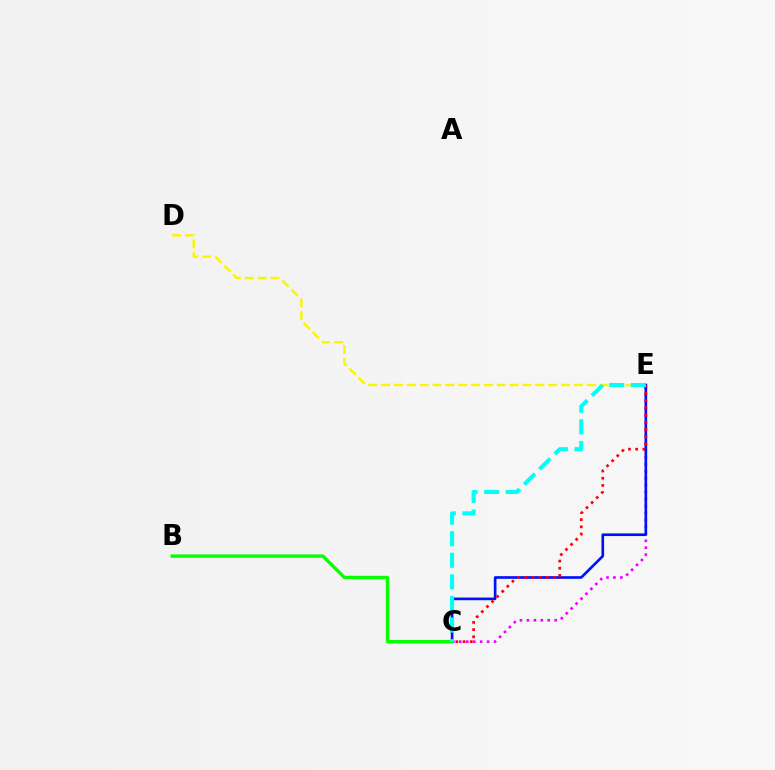{('D', 'E'): [{'color': '#fcf500', 'line_style': 'dashed', 'thickness': 1.75}], ('C', 'E'): [{'color': '#ee00ff', 'line_style': 'dotted', 'thickness': 1.89}, {'color': '#0010ff', 'line_style': 'solid', 'thickness': 1.91}, {'color': '#ff0000', 'line_style': 'dotted', 'thickness': 1.96}, {'color': '#00fff6', 'line_style': 'dashed', 'thickness': 2.93}], ('B', 'C'): [{'color': '#08ff00', 'line_style': 'solid', 'thickness': 2.43}]}